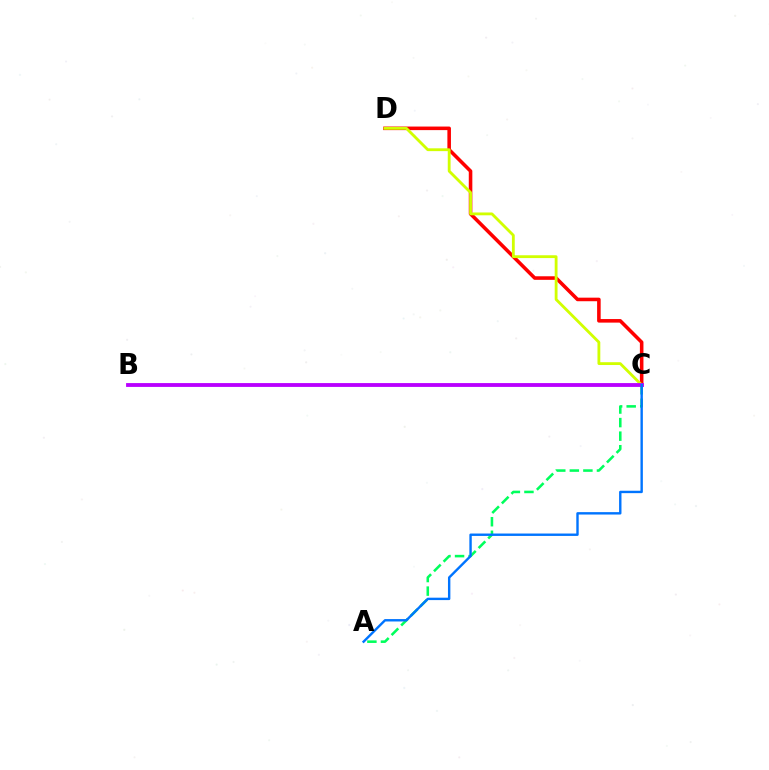{('A', 'C'): [{'color': '#00ff5c', 'line_style': 'dashed', 'thickness': 1.84}, {'color': '#0074ff', 'line_style': 'solid', 'thickness': 1.73}], ('C', 'D'): [{'color': '#ff0000', 'line_style': 'solid', 'thickness': 2.56}, {'color': '#d1ff00', 'line_style': 'solid', 'thickness': 2.03}], ('B', 'C'): [{'color': '#b900ff', 'line_style': 'solid', 'thickness': 2.75}]}